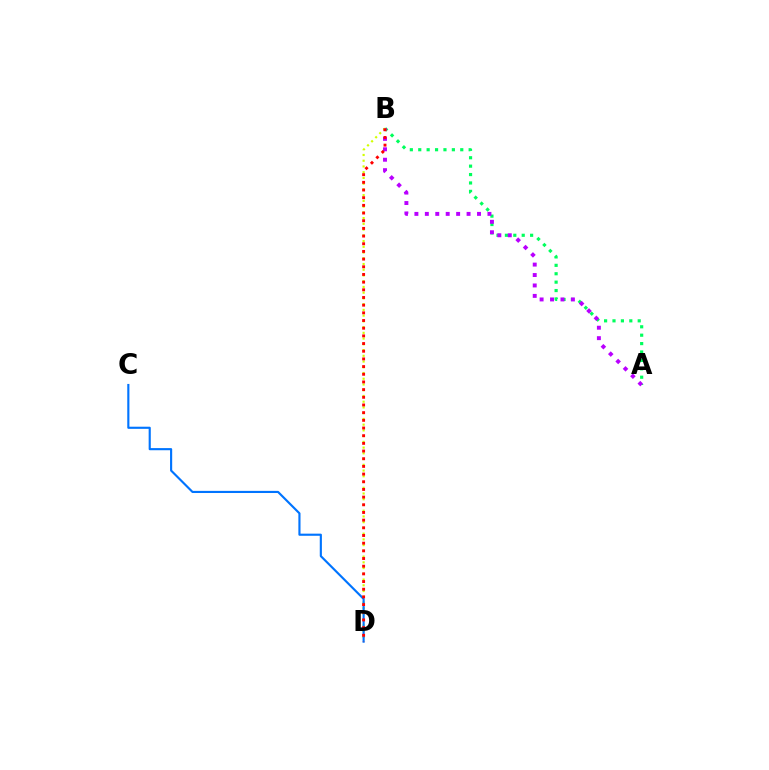{('A', 'B'): [{'color': '#00ff5c', 'line_style': 'dotted', 'thickness': 2.28}, {'color': '#b900ff', 'line_style': 'dotted', 'thickness': 2.83}], ('B', 'D'): [{'color': '#d1ff00', 'line_style': 'dotted', 'thickness': 1.56}, {'color': '#ff0000', 'line_style': 'dotted', 'thickness': 2.09}], ('C', 'D'): [{'color': '#0074ff', 'line_style': 'solid', 'thickness': 1.54}]}